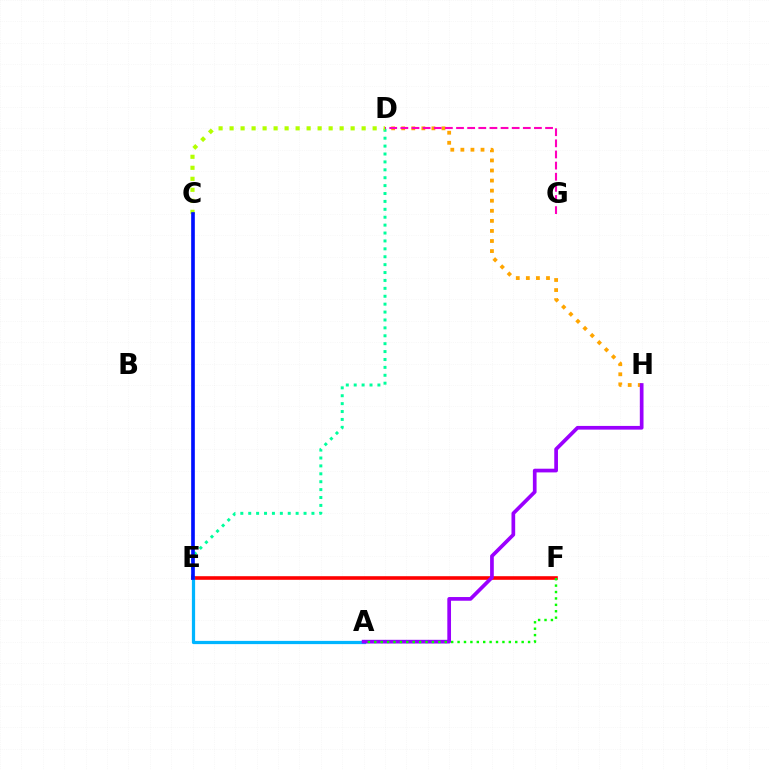{('D', 'E'): [{'color': '#00ff9d', 'line_style': 'dotted', 'thickness': 2.15}], ('C', 'D'): [{'color': '#b3ff00', 'line_style': 'dotted', 'thickness': 2.99}], ('E', 'F'): [{'color': '#ff0000', 'line_style': 'solid', 'thickness': 2.59}], ('D', 'H'): [{'color': '#ffa500', 'line_style': 'dotted', 'thickness': 2.74}], ('A', 'E'): [{'color': '#00b5ff', 'line_style': 'solid', 'thickness': 2.32}], ('C', 'E'): [{'color': '#0010ff', 'line_style': 'solid', 'thickness': 2.63}], ('A', 'H'): [{'color': '#9b00ff', 'line_style': 'solid', 'thickness': 2.66}], ('A', 'F'): [{'color': '#08ff00', 'line_style': 'dotted', 'thickness': 1.74}], ('D', 'G'): [{'color': '#ff00bd', 'line_style': 'dashed', 'thickness': 1.51}]}